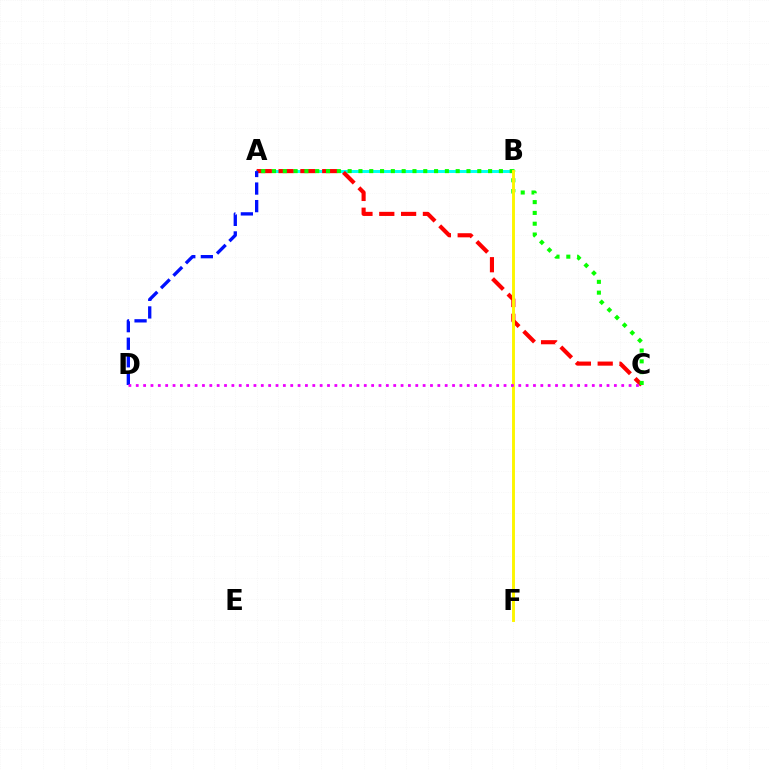{('A', 'B'): [{'color': '#00fff6', 'line_style': 'solid', 'thickness': 2.14}], ('A', 'C'): [{'color': '#ff0000', 'line_style': 'dashed', 'thickness': 2.96}, {'color': '#08ff00', 'line_style': 'dotted', 'thickness': 2.94}], ('A', 'D'): [{'color': '#0010ff', 'line_style': 'dashed', 'thickness': 2.39}], ('B', 'F'): [{'color': '#fcf500', 'line_style': 'solid', 'thickness': 2.11}], ('C', 'D'): [{'color': '#ee00ff', 'line_style': 'dotted', 'thickness': 2.0}]}